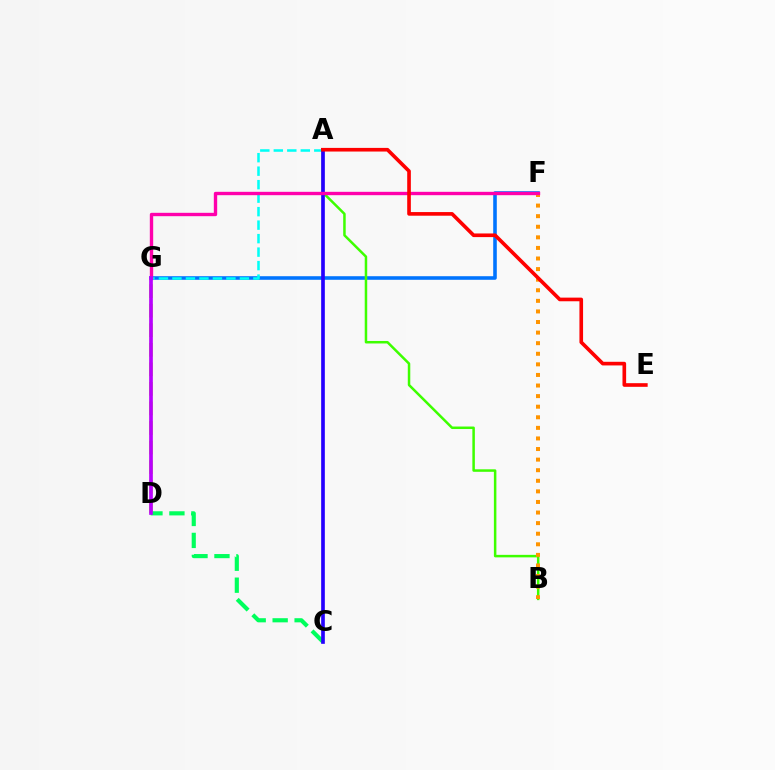{('F', 'G'): [{'color': '#0074ff', 'line_style': 'solid', 'thickness': 2.57}, {'color': '#ff00ac', 'line_style': 'solid', 'thickness': 2.43}], ('D', 'G'): [{'color': '#d1ff00', 'line_style': 'dashed', 'thickness': 2.66}, {'color': '#b900ff', 'line_style': 'solid', 'thickness': 2.65}], ('A', 'G'): [{'color': '#00fff6', 'line_style': 'dashed', 'thickness': 1.83}], ('C', 'D'): [{'color': '#00ff5c', 'line_style': 'dashed', 'thickness': 2.98}], ('A', 'B'): [{'color': '#3dff00', 'line_style': 'solid', 'thickness': 1.8}], ('A', 'C'): [{'color': '#2500ff', 'line_style': 'solid', 'thickness': 2.64}], ('B', 'F'): [{'color': '#ff9400', 'line_style': 'dotted', 'thickness': 2.88}], ('A', 'E'): [{'color': '#ff0000', 'line_style': 'solid', 'thickness': 2.62}]}